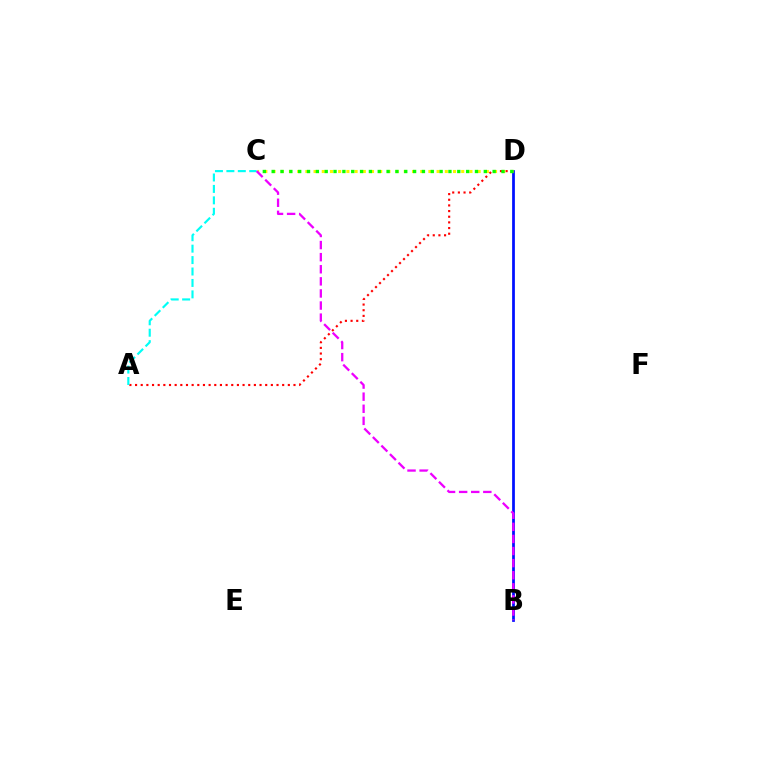{('B', 'D'): [{'color': '#0010ff', 'line_style': 'solid', 'thickness': 1.98}], ('A', 'D'): [{'color': '#ff0000', 'line_style': 'dotted', 'thickness': 1.54}], ('A', 'C'): [{'color': '#00fff6', 'line_style': 'dashed', 'thickness': 1.55}], ('C', 'D'): [{'color': '#fcf500', 'line_style': 'dotted', 'thickness': 2.23}, {'color': '#08ff00', 'line_style': 'dotted', 'thickness': 2.4}], ('B', 'C'): [{'color': '#ee00ff', 'line_style': 'dashed', 'thickness': 1.64}]}